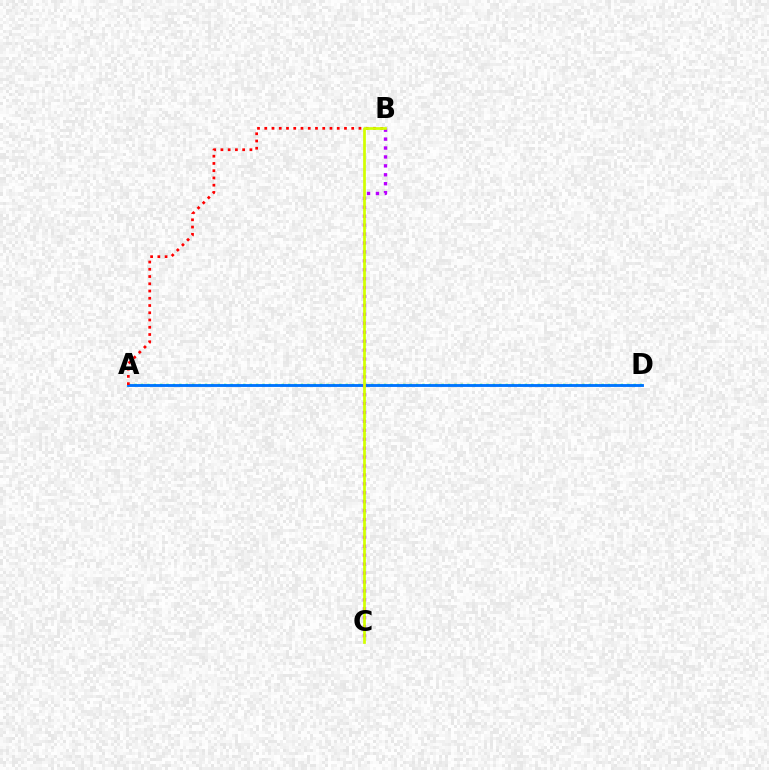{('A', 'D'): [{'color': '#00ff5c', 'line_style': 'dotted', 'thickness': 1.74}, {'color': '#0074ff', 'line_style': 'solid', 'thickness': 2.06}], ('B', 'C'): [{'color': '#b900ff', 'line_style': 'dotted', 'thickness': 2.42}, {'color': '#d1ff00', 'line_style': 'solid', 'thickness': 1.96}], ('A', 'B'): [{'color': '#ff0000', 'line_style': 'dotted', 'thickness': 1.97}]}